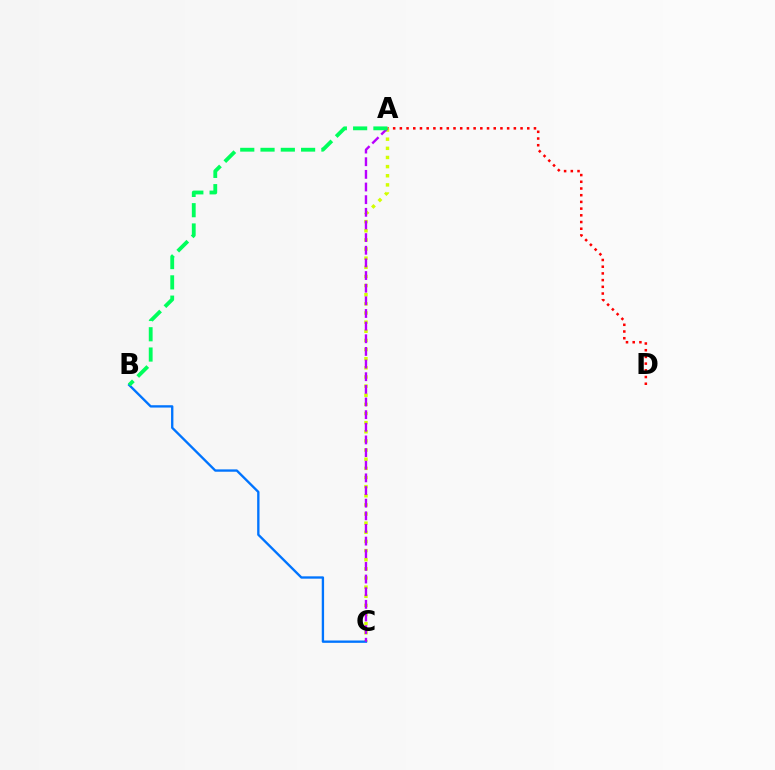{('A', 'D'): [{'color': '#ff0000', 'line_style': 'dotted', 'thickness': 1.82}], ('A', 'C'): [{'color': '#d1ff00', 'line_style': 'dotted', 'thickness': 2.48}, {'color': '#b900ff', 'line_style': 'dashed', 'thickness': 1.72}], ('B', 'C'): [{'color': '#0074ff', 'line_style': 'solid', 'thickness': 1.69}], ('A', 'B'): [{'color': '#00ff5c', 'line_style': 'dashed', 'thickness': 2.76}]}